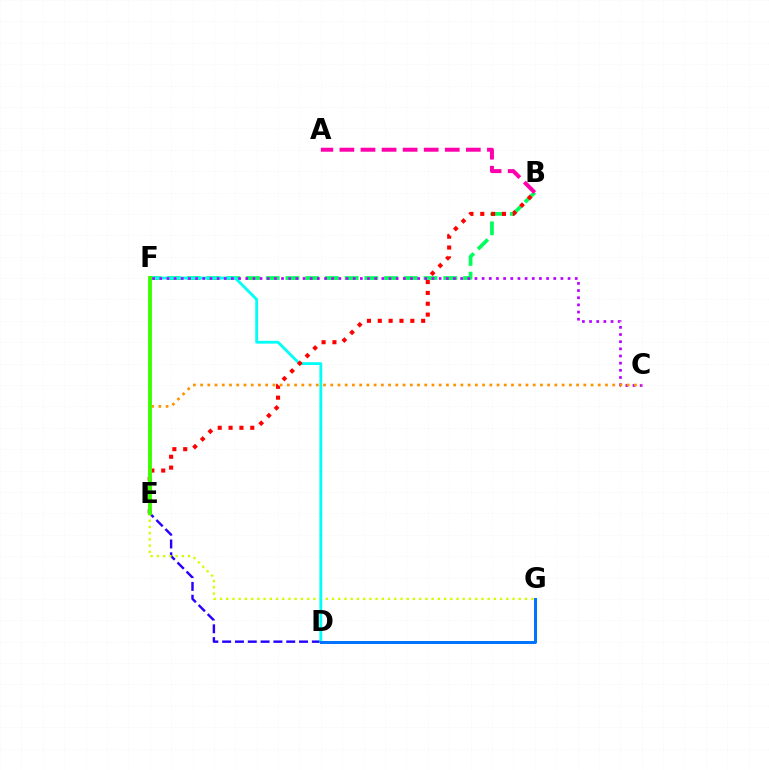{('D', 'E'): [{'color': '#2500ff', 'line_style': 'dashed', 'thickness': 1.74}], ('E', 'G'): [{'color': '#d1ff00', 'line_style': 'dotted', 'thickness': 1.69}], ('B', 'F'): [{'color': '#00ff5c', 'line_style': 'dashed', 'thickness': 2.68}], ('D', 'F'): [{'color': '#00fff6', 'line_style': 'solid', 'thickness': 2.04}], ('C', 'F'): [{'color': '#b900ff', 'line_style': 'dotted', 'thickness': 1.95}], ('B', 'E'): [{'color': '#ff0000', 'line_style': 'dotted', 'thickness': 2.95}], ('C', 'E'): [{'color': '#ff9400', 'line_style': 'dotted', 'thickness': 1.96}], ('E', 'F'): [{'color': '#3dff00', 'line_style': 'solid', 'thickness': 2.79}], ('A', 'B'): [{'color': '#ff00ac', 'line_style': 'dashed', 'thickness': 2.86}], ('D', 'G'): [{'color': '#0074ff', 'line_style': 'solid', 'thickness': 2.16}]}